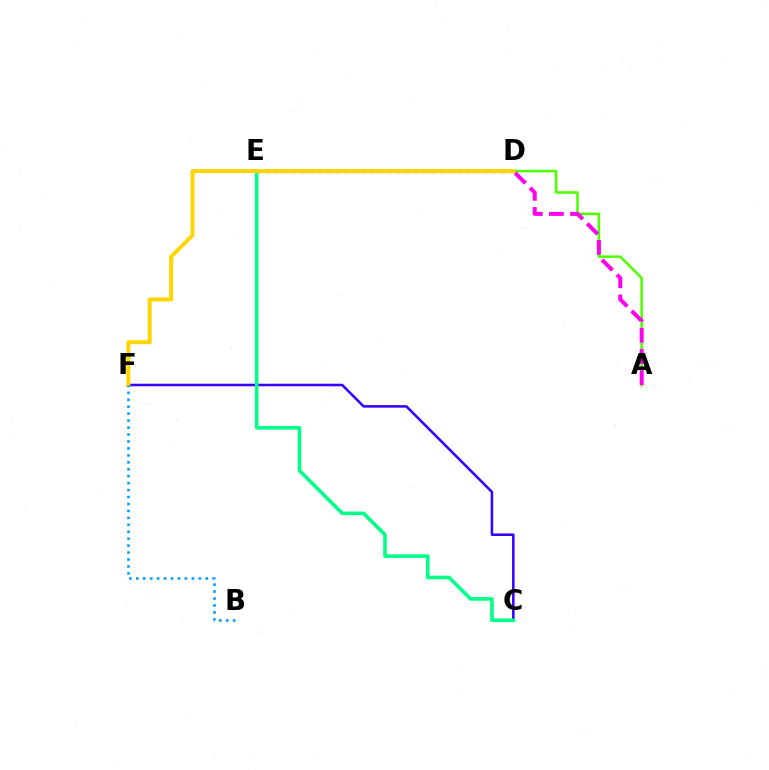{('D', 'E'): [{'color': '#ff0000', 'line_style': 'dotted', 'thickness': 2.37}], ('C', 'F'): [{'color': '#3700ff', 'line_style': 'solid', 'thickness': 1.84}], ('A', 'D'): [{'color': '#4fff00', 'line_style': 'solid', 'thickness': 1.83}, {'color': '#ff00ed', 'line_style': 'dashed', 'thickness': 2.87}], ('C', 'E'): [{'color': '#00ff86', 'line_style': 'solid', 'thickness': 2.58}], ('D', 'F'): [{'color': '#ffd500', 'line_style': 'solid', 'thickness': 2.87}], ('B', 'F'): [{'color': '#009eff', 'line_style': 'dotted', 'thickness': 1.89}]}